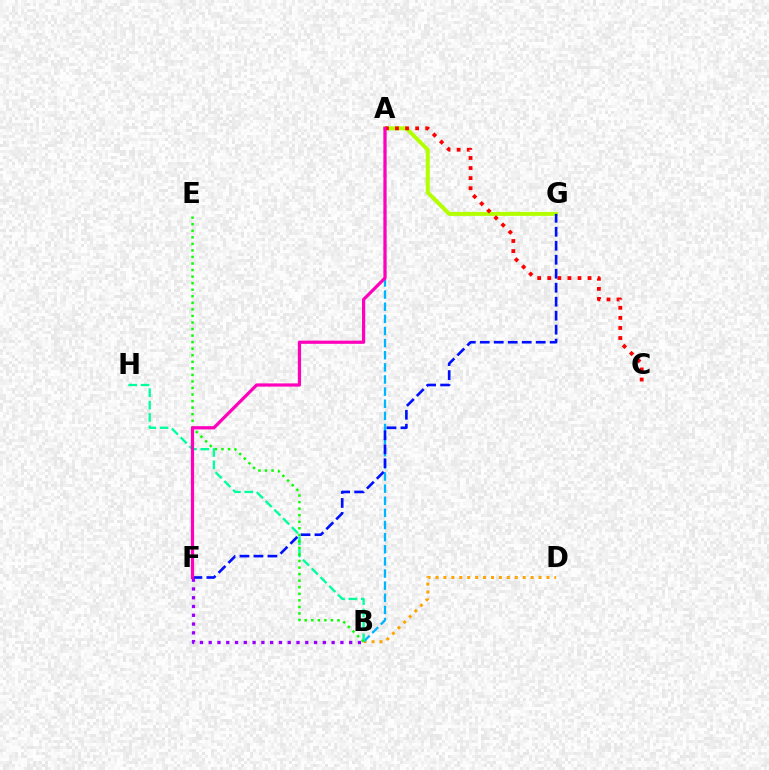{('A', 'G'): [{'color': '#b3ff00', 'line_style': 'solid', 'thickness': 2.87}], ('A', 'C'): [{'color': '#ff0000', 'line_style': 'dotted', 'thickness': 2.74}], ('B', 'D'): [{'color': '#ffa500', 'line_style': 'dotted', 'thickness': 2.15}], ('A', 'B'): [{'color': '#00b5ff', 'line_style': 'dashed', 'thickness': 1.65}], ('F', 'G'): [{'color': '#0010ff', 'line_style': 'dashed', 'thickness': 1.9}], ('B', 'H'): [{'color': '#00ff9d', 'line_style': 'dashed', 'thickness': 1.68}], ('B', 'E'): [{'color': '#08ff00', 'line_style': 'dotted', 'thickness': 1.78}], ('A', 'F'): [{'color': '#ff00bd', 'line_style': 'solid', 'thickness': 2.31}], ('B', 'F'): [{'color': '#9b00ff', 'line_style': 'dotted', 'thickness': 2.39}]}